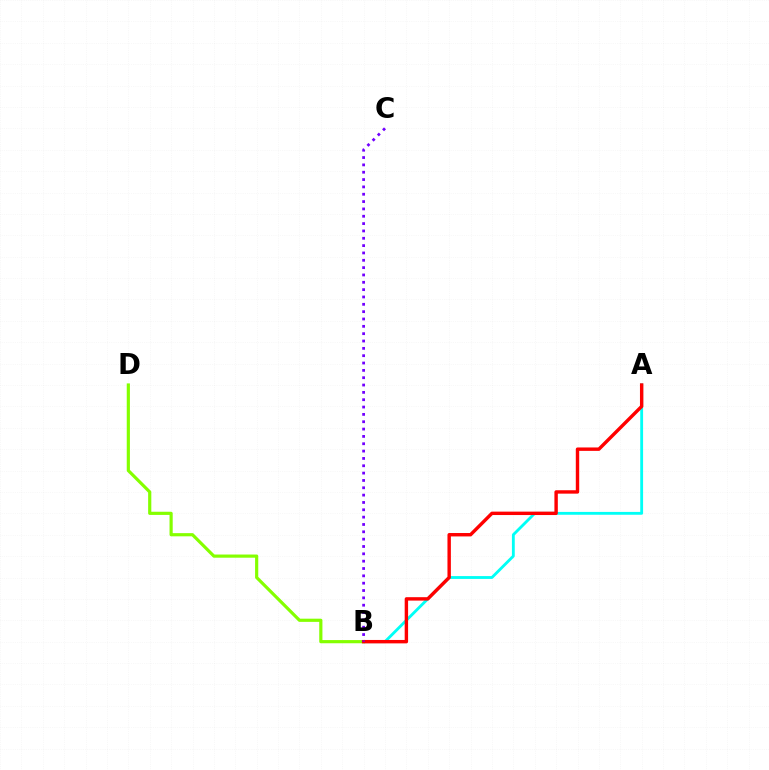{('B', 'D'): [{'color': '#84ff00', 'line_style': 'solid', 'thickness': 2.29}], ('A', 'B'): [{'color': '#00fff6', 'line_style': 'solid', 'thickness': 2.05}, {'color': '#ff0000', 'line_style': 'solid', 'thickness': 2.45}], ('B', 'C'): [{'color': '#7200ff', 'line_style': 'dotted', 'thickness': 1.99}]}